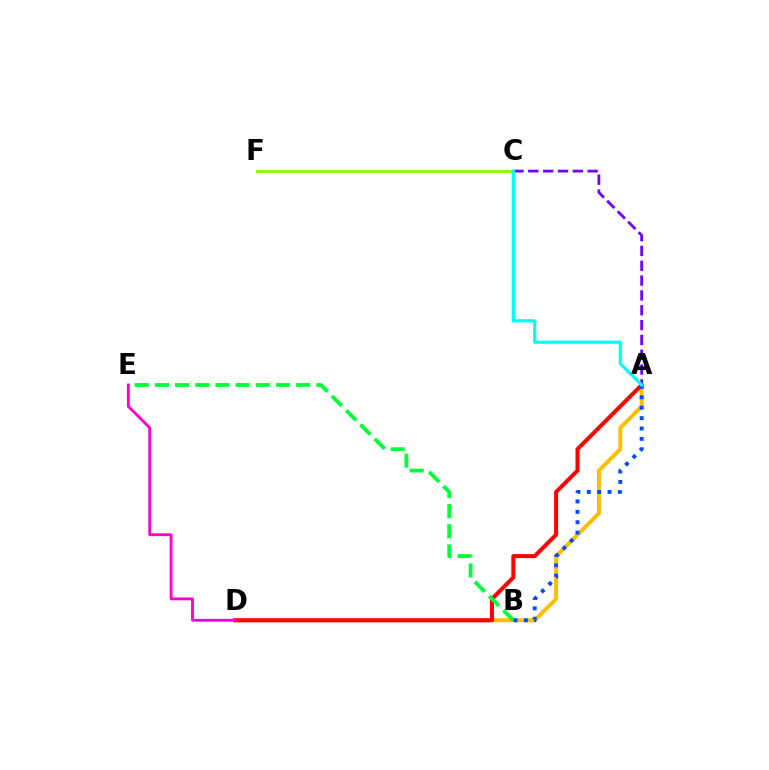{('A', 'D'): [{'color': '#ffbd00', 'line_style': 'solid', 'thickness': 2.86}, {'color': '#ff0000', 'line_style': 'solid', 'thickness': 2.9}], ('A', 'C'): [{'color': '#7200ff', 'line_style': 'dashed', 'thickness': 2.01}, {'color': '#00fff6', 'line_style': 'solid', 'thickness': 2.31}], ('B', 'E'): [{'color': '#00ff39', 'line_style': 'dashed', 'thickness': 2.74}], ('D', 'E'): [{'color': '#ff00cf', 'line_style': 'solid', 'thickness': 2.05}], ('C', 'F'): [{'color': '#84ff00', 'line_style': 'solid', 'thickness': 2.13}], ('A', 'B'): [{'color': '#004bff', 'line_style': 'dotted', 'thickness': 2.82}]}